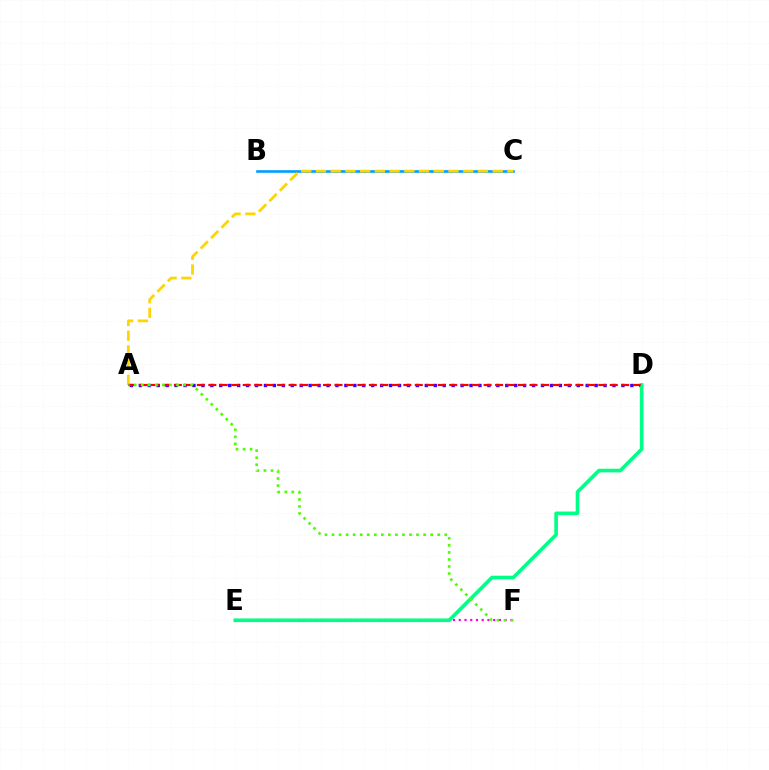{('E', 'F'): [{'color': '#ff00ed', 'line_style': 'dotted', 'thickness': 1.56}], ('B', 'C'): [{'color': '#009eff', 'line_style': 'solid', 'thickness': 1.89}], ('A', 'D'): [{'color': '#3700ff', 'line_style': 'dotted', 'thickness': 2.43}, {'color': '#ff0000', 'line_style': 'dashed', 'thickness': 1.56}], ('D', 'E'): [{'color': '#00ff86', 'line_style': 'solid', 'thickness': 2.61}], ('A', 'C'): [{'color': '#ffd500', 'line_style': 'dashed', 'thickness': 2.0}], ('A', 'F'): [{'color': '#4fff00', 'line_style': 'dotted', 'thickness': 1.91}]}